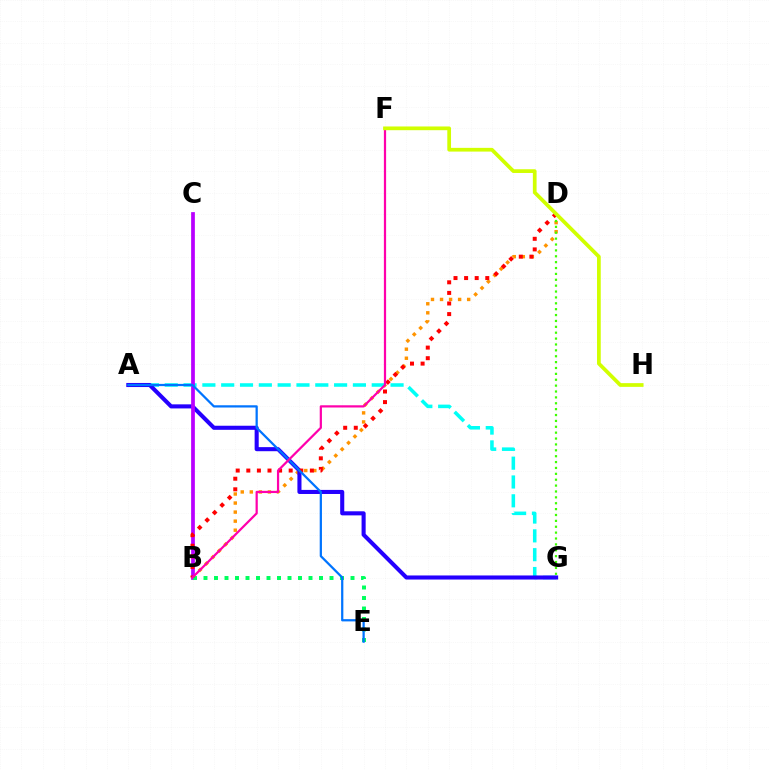{('B', 'D'): [{'color': '#ff9400', 'line_style': 'dotted', 'thickness': 2.46}, {'color': '#ff0000', 'line_style': 'dotted', 'thickness': 2.88}], ('A', 'G'): [{'color': '#00fff6', 'line_style': 'dashed', 'thickness': 2.56}, {'color': '#2500ff', 'line_style': 'solid', 'thickness': 2.94}], ('D', 'G'): [{'color': '#3dff00', 'line_style': 'dotted', 'thickness': 1.6}], ('B', 'C'): [{'color': '#b900ff', 'line_style': 'solid', 'thickness': 2.69}], ('B', 'E'): [{'color': '#00ff5c', 'line_style': 'dotted', 'thickness': 2.85}], ('A', 'E'): [{'color': '#0074ff', 'line_style': 'solid', 'thickness': 1.62}], ('B', 'F'): [{'color': '#ff00ac', 'line_style': 'solid', 'thickness': 1.6}], ('F', 'H'): [{'color': '#d1ff00', 'line_style': 'solid', 'thickness': 2.68}]}